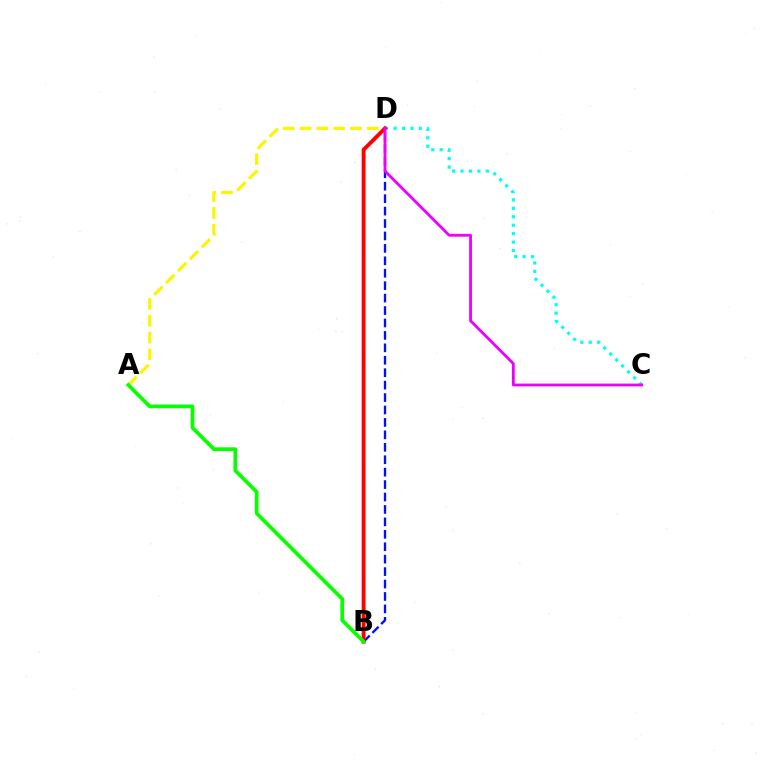{('C', 'D'): [{'color': '#00fff6', 'line_style': 'dotted', 'thickness': 2.29}, {'color': '#ee00ff', 'line_style': 'solid', 'thickness': 2.03}], ('A', 'D'): [{'color': '#fcf500', 'line_style': 'dashed', 'thickness': 2.28}], ('B', 'D'): [{'color': '#0010ff', 'line_style': 'dashed', 'thickness': 1.69}, {'color': '#ff0000', 'line_style': 'solid', 'thickness': 2.8}], ('A', 'B'): [{'color': '#08ff00', 'line_style': 'solid', 'thickness': 2.67}]}